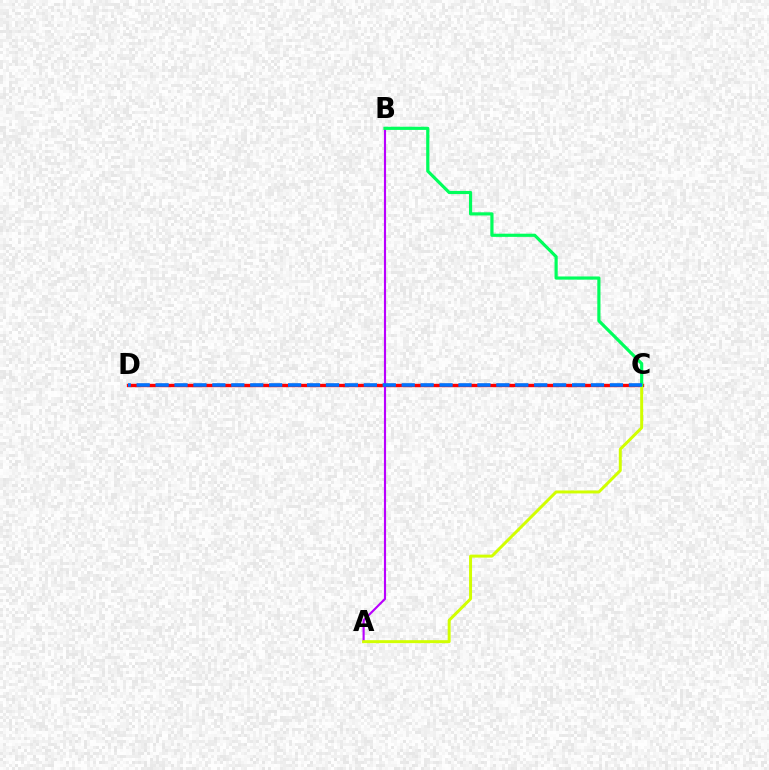{('C', 'D'): [{'color': '#ff0000', 'line_style': 'solid', 'thickness': 2.42}, {'color': '#0074ff', 'line_style': 'dashed', 'thickness': 2.57}], ('A', 'B'): [{'color': '#b900ff', 'line_style': 'solid', 'thickness': 1.54}], ('A', 'C'): [{'color': '#d1ff00', 'line_style': 'solid', 'thickness': 2.14}], ('B', 'C'): [{'color': '#00ff5c', 'line_style': 'solid', 'thickness': 2.28}]}